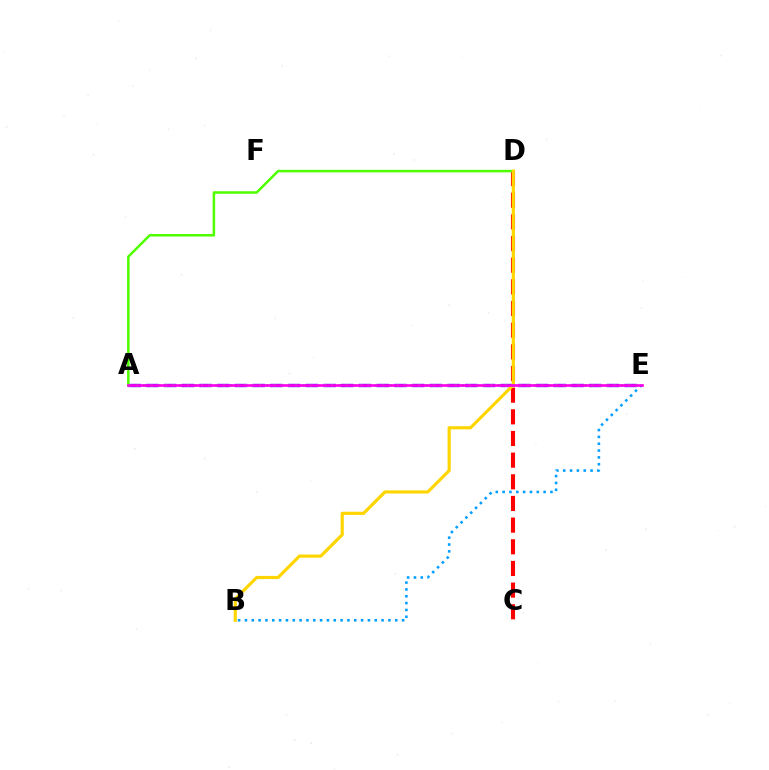{('A', 'E'): [{'color': '#3700ff', 'line_style': 'dashed', 'thickness': 2.41}, {'color': '#00ff86', 'line_style': 'dotted', 'thickness': 1.97}, {'color': '#ff00ed', 'line_style': 'solid', 'thickness': 1.91}], ('C', 'D'): [{'color': '#ff0000', 'line_style': 'dashed', 'thickness': 2.94}], ('A', 'D'): [{'color': '#4fff00', 'line_style': 'solid', 'thickness': 1.82}], ('B', 'D'): [{'color': '#ffd500', 'line_style': 'solid', 'thickness': 2.27}], ('B', 'E'): [{'color': '#009eff', 'line_style': 'dotted', 'thickness': 1.86}]}